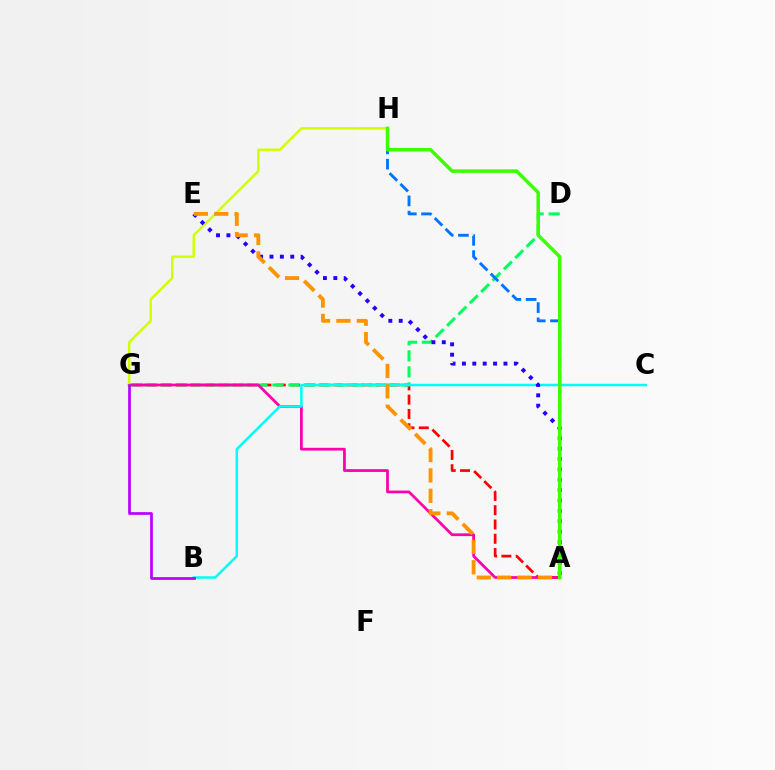{('A', 'G'): [{'color': '#ff0000', 'line_style': 'dashed', 'thickness': 1.94}, {'color': '#ff00ac', 'line_style': 'solid', 'thickness': 1.99}], ('D', 'G'): [{'color': '#00ff5c', 'line_style': 'dashed', 'thickness': 2.18}], ('G', 'H'): [{'color': '#d1ff00', 'line_style': 'solid', 'thickness': 1.75}], ('B', 'C'): [{'color': '#00fff6', 'line_style': 'solid', 'thickness': 1.8}], ('A', 'E'): [{'color': '#2500ff', 'line_style': 'dotted', 'thickness': 2.82}, {'color': '#ff9400', 'line_style': 'dashed', 'thickness': 2.77}], ('B', 'G'): [{'color': '#b900ff', 'line_style': 'solid', 'thickness': 1.95}], ('A', 'H'): [{'color': '#0074ff', 'line_style': 'dashed', 'thickness': 2.07}, {'color': '#3dff00', 'line_style': 'solid', 'thickness': 2.51}]}